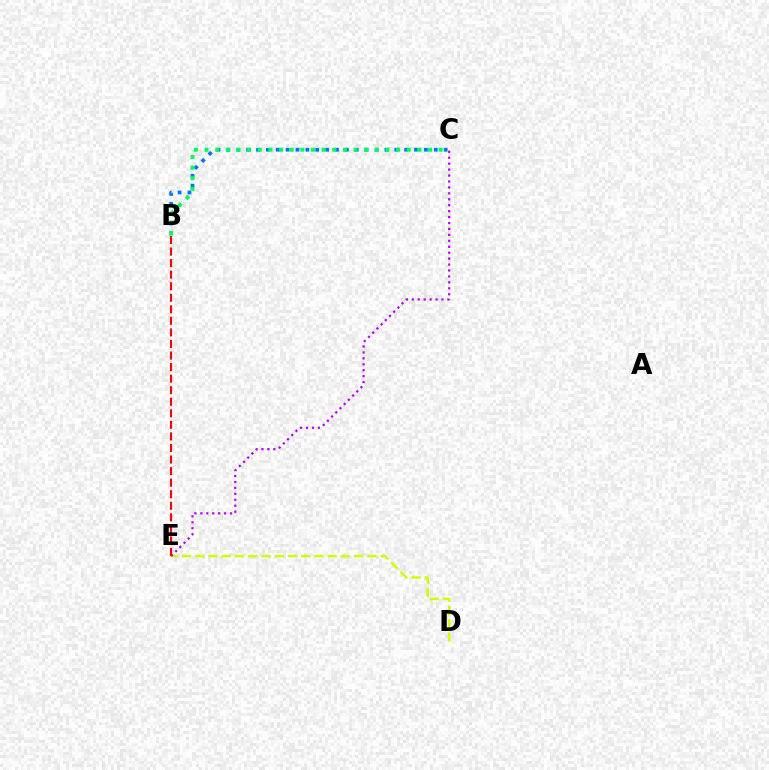{('D', 'E'): [{'color': '#d1ff00', 'line_style': 'dashed', 'thickness': 1.8}], ('C', 'E'): [{'color': '#b900ff', 'line_style': 'dotted', 'thickness': 1.61}], ('B', 'C'): [{'color': '#0074ff', 'line_style': 'dotted', 'thickness': 2.68}, {'color': '#00ff5c', 'line_style': 'dotted', 'thickness': 2.89}], ('B', 'E'): [{'color': '#ff0000', 'line_style': 'dashed', 'thickness': 1.57}]}